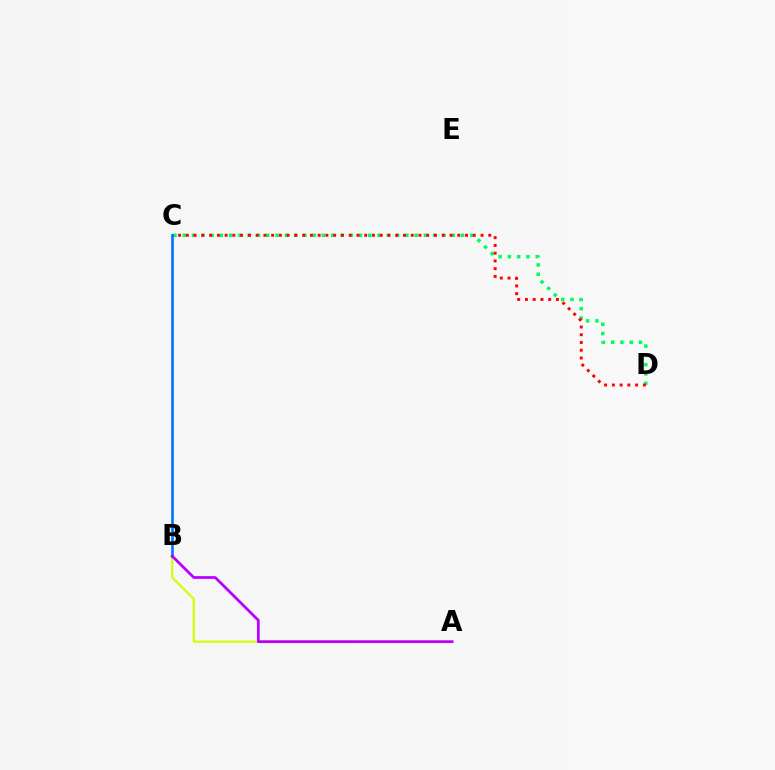{('C', 'D'): [{'color': '#00ff5c', 'line_style': 'dotted', 'thickness': 2.52}, {'color': '#ff0000', 'line_style': 'dotted', 'thickness': 2.11}], ('A', 'B'): [{'color': '#d1ff00', 'line_style': 'solid', 'thickness': 1.57}, {'color': '#b900ff', 'line_style': 'solid', 'thickness': 1.98}], ('B', 'C'): [{'color': '#0074ff', 'line_style': 'solid', 'thickness': 1.92}]}